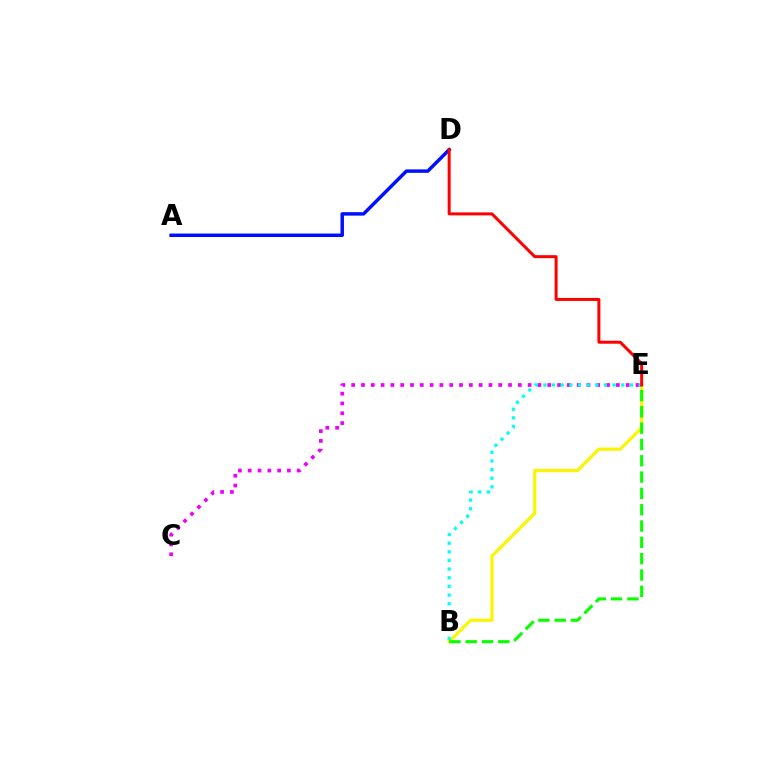{('B', 'E'): [{'color': '#fcf500', 'line_style': 'solid', 'thickness': 2.29}, {'color': '#00fff6', 'line_style': 'dotted', 'thickness': 2.35}, {'color': '#08ff00', 'line_style': 'dashed', 'thickness': 2.22}], ('A', 'D'): [{'color': '#0010ff', 'line_style': 'solid', 'thickness': 2.5}], ('C', 'E'): [{'color': '#ee00ff', 'line_style': 'dotted', 'thickness': 2.66}], ('D', 'E'): [{'color': '#ff0000', 'line_style': 'solid', 'thickness': 2.16}]}